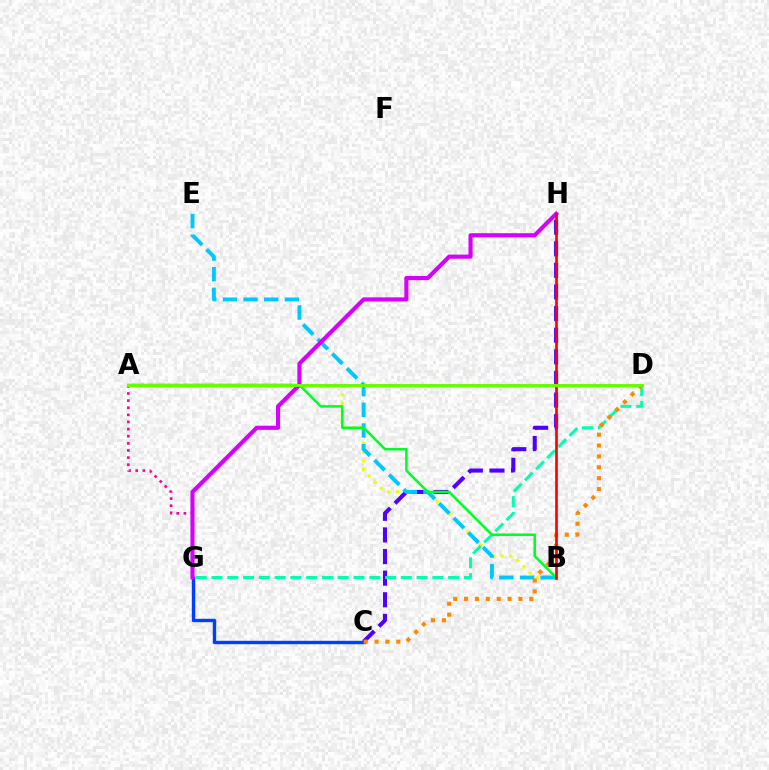{('A', 'B'): [{'color': '#eeff00', 'line_style': 'dotted', 'thickness': 2.38}, {'color': '#00ff27', 'line_style': 'solid', 'thickness': 1.84}], ('C', 'G'): [{'color': '#003fff', 'line_style': 'solid', 'thickness': 2.45}], ('C', 'H'): [{'color': '#4f00ff', 'line_style': 'dashed', 'thickness': 2.94}], ('B', 'E'): [{'color': '#00c7ff', 'line_style': 'dashed', 'thickness': 2.81}], ('D', 'G'): [{'color': '#00ffaf', 'line_style': 'dashed', 'thickness': 2.14}], ('A', 'G'): [{'color': '#ff00a0', 'line_style': 'dotted', 'thickness': 1.94}], ('C', 'D'): [{'color': '#ff8800', 'line_style': 'dotted', 'thickness': 2.96}], ('G', 'H'): [{'color': '#d600ff', 'line_style': 'solid', 'thickness': 2.98}], ('B', 'H'): [{'color': '#ff0000', 'line_style': 'solid', 'thickness': 1.92}], ('A', 'D'): [{'color': '#66ff00', 'line_style': 'solid', 'thickness': 2.13}]}